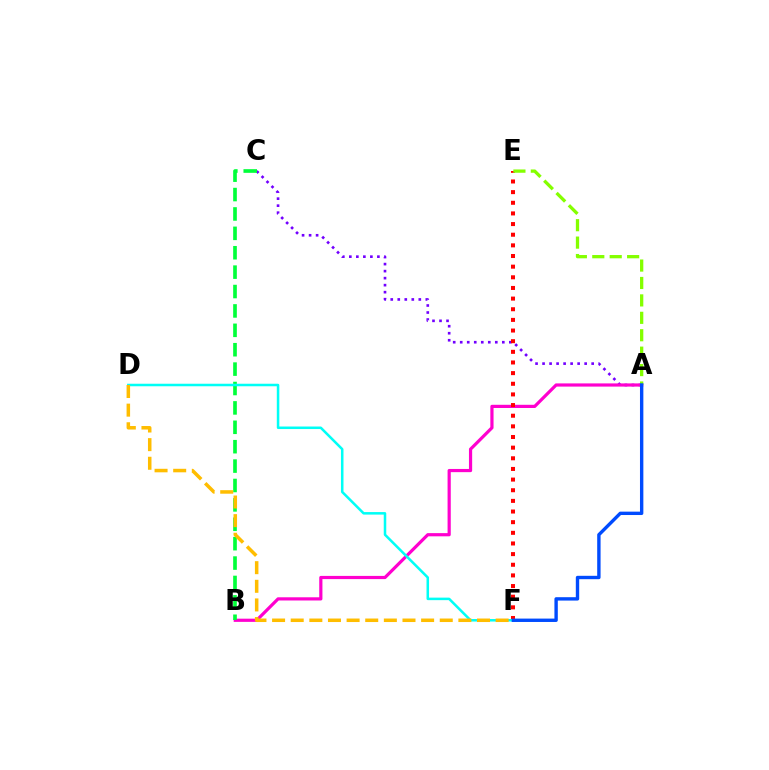{('A', 'C'): [{'color': '#7200ff', 'line_style': 'dotted', 'thickness': 1.91}], ('A', 'B'): [{'color': '#ff00cf', 'line_style': 'solid', 'thickness': 2.3}], ('B', 'C'): [{'color': '#00ff39', 'line_style': 'dashed', 'thickness': 2.63}], ('E', 'F'): [{'color': '#ff0000', 'line_style': 'dotted', 'thickness': 2.89}], ('A', 'E'): [{'color': '#84ff00', 'line_style': 'dashed', 'thickness': 2.37}], ('D', 'F'): [{'color': '#00fff6', 'line_style': 'solid', 'thickness': 1.82}, {'color': '#ffbd00', 'line_style': 'dashed', 'thickness': 2.53}], ('A', 'F'): [{'color': '#004bff', 'line_style': 'solid', 'thickness': 2.43}]}